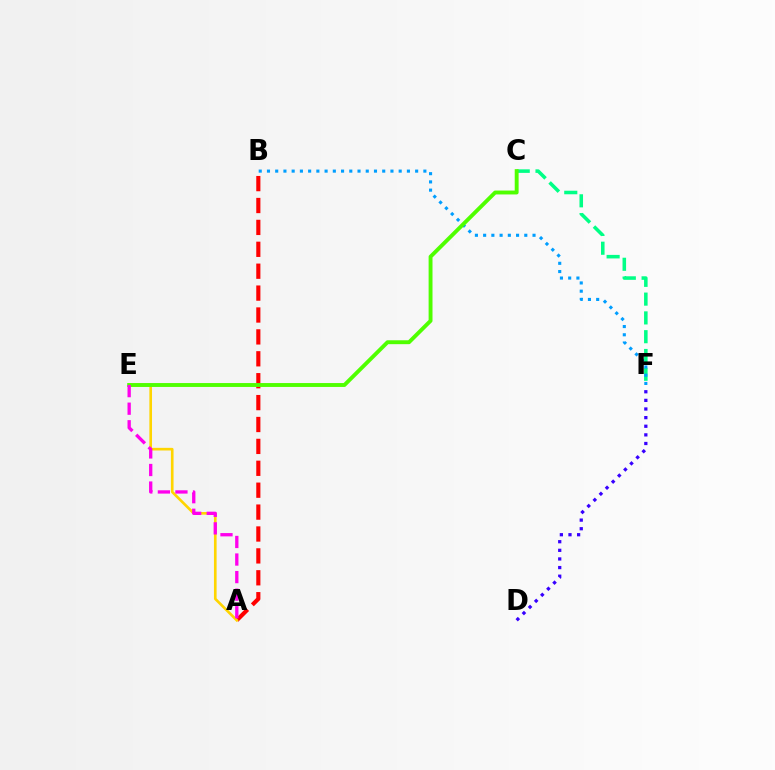{('C', 'F'): [{'color': '#00ff86', 'line_style': 'dashed', 'thickness': 2.55}], ('D', 'F'): [{'color': '#3700ff', 'line_style': 'dotted', 'thickness': 2.34}], ('B', 'F'): [{'color': '#009eff', 'line_style': 'dotted', 'thickness': 2.24}], ('A', 'B'): [{'color': '#ff0000', 'line_style': 'dashed', 'thickness': 2.97}], ('A', 'E'): [{'color': '#ffd500', 'line_style': 'solid', 'thickness': 1.9}, {'color': '#ff00ed', 'line_style': 'dashed', 'thickness': 2.39}], ('C', 'E'): [{'color': '#4fff00', 'line_style': 'solid', 'thickness': 2.8}]}